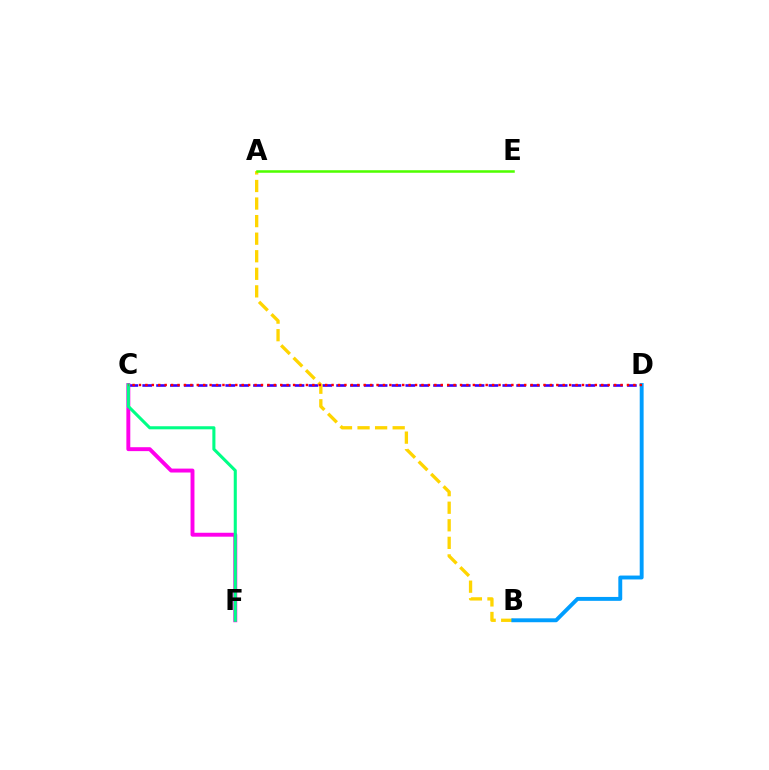{('C', 'D'): [{'color': '#3700ff', 'line_style': 'dashed', 'thickness': 1.88}, {'color': '#ff0000', 'line_style': 'dotted', 'thickness': 1.74}], ('A', 'B'): [{'color': '#ffd500', 'line_style': 'dashed', 'thickness': 2.39}], ('C', 'F'): [{'color': '#ff00ed', 'line_style': 'solid', 'thickness': 2.82}, {'color': '#00ff86', 'line_style': 'solid', 'thickness': 2.21}], ('A', 'E'): [{'color': '#4fff00', 'line_style': 'solid', 'thickness': 1.82}], ('B', 'D'): [{'color': '#009eff', 'line_style': 'solid', 'thickness': 2.81}]}